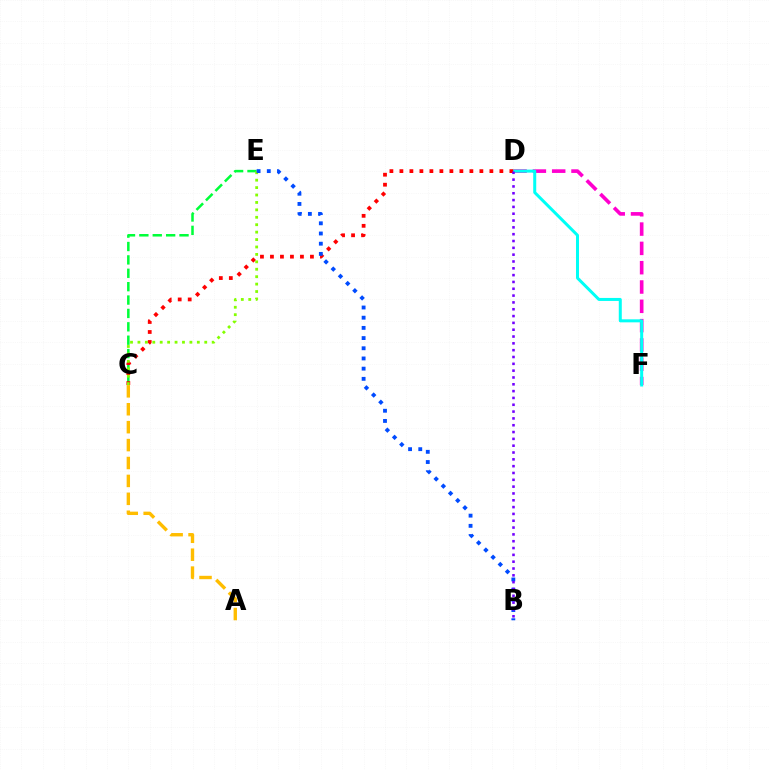{('D', 'F'): [{'color': '#ff00cf', 'line_style': 'dashed', 'thickness': 2.62}, {'color': '#00fff6', 'line_style': 'solid', 'thickness': 2.17}], ('C', 'E'): [{'color': '#00ff39', 'line_style': 'dashed', 'thickness': 1.82}, {'color': '#84ff00', 'line_style': 'dotted', 'thickness': 2.02}], ('C', 'D'): [{'color': '#ff0000', 'line_style': 'dotted', 'thickness': 2.72}], ('A', 'C'): [{'color': '#ffbd00', 'line_style': 'dashed', 'thickness': 2.43}], ('B', 'E'): [{'color': '#004bff', 'line_style': 'dotted', 'thickness': 2.77}], ('B', 'D'): [{'color': '#7200ff', 'line_style': 'dotted', 'thickness': 1.85}]}